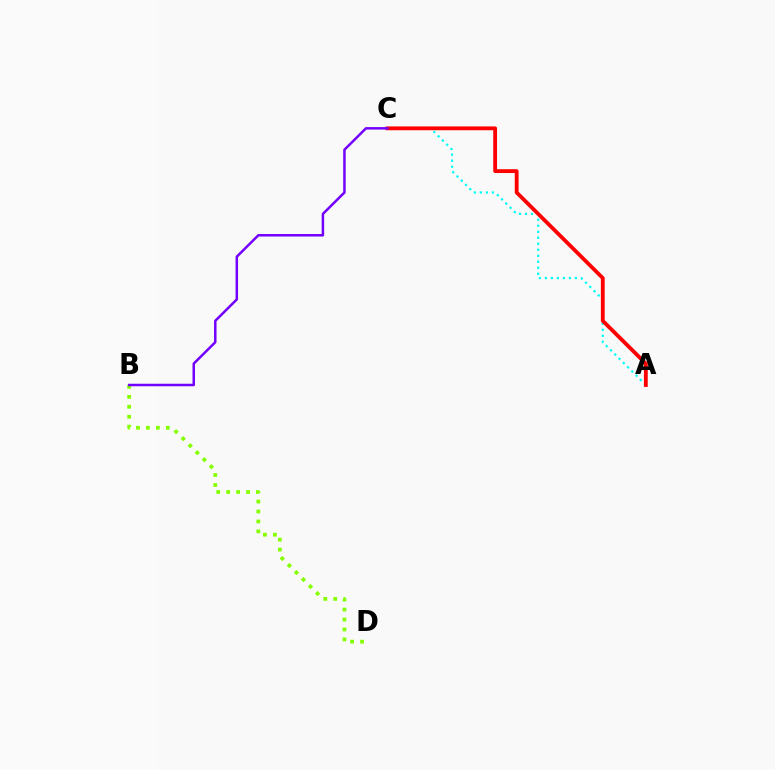{('A', 'C'): [{'color': '#00fff6', 'line_style': 'dotted', 'thickness': 1.63}, {'color': '#ff0000', 'line_style': 'solid', 'thickness': 2.75}], ('B', 'D'): [{'color': '#84ff00', 'line_style': 'dotted', 'thickness': 2.7}], ('B', 'C'): [{'color': '#7200ff', 'line_style': 'solid', 'thickness': 1.79}]}